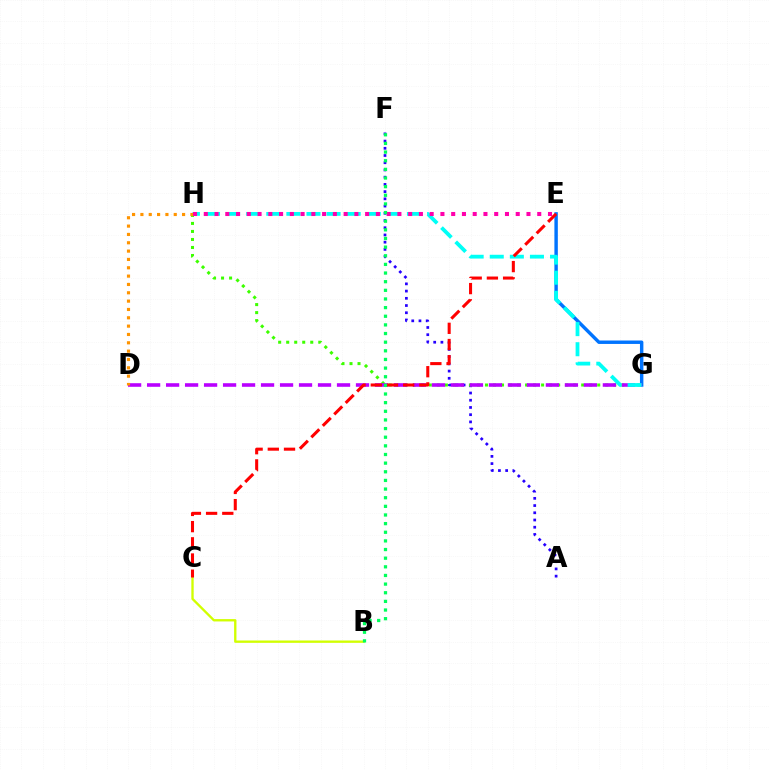{('B', 'C'): [{'color': '#d1ff00', 'line_style': 'solid', 'thickness': 1.69}], ('E', 'G'): [{'color': '#0074ff', 'line_style': 'solid', 'thickness': 2.47}], ('A', 'F'): [{'color': '#2500ff', 'line_style': 'dotted', 'thickness': 1.96}], ('G', 'H'): [{'color': '#3dff00', 'line_style': 'dotted', 'thickness': 2.18}, {'color': '#00fff6', 'line_style': 'dashed', 'thickness': 2.73}], ('D', 'G'): [{'color': '#b900ff', 'line_style': 'dashed', 'thickness': 2.58}], ('C', 'E'): [{'color': '#ff0000', 'line_style': 'dashed', 'thickness': 2.2}], ('D', 'H'): [{'color': '#ff9400', 'line_style': 'dotted', 'thickness': 2.26}], ('E', 'H'): [{'color': '#ff00ac', 'line_style': 'dotted', 'thickness': 2.92}], ('B', 'F'): [{'color': '#00ff5c', 'line_style': 'dotted', 'thickness': 2.35}]}